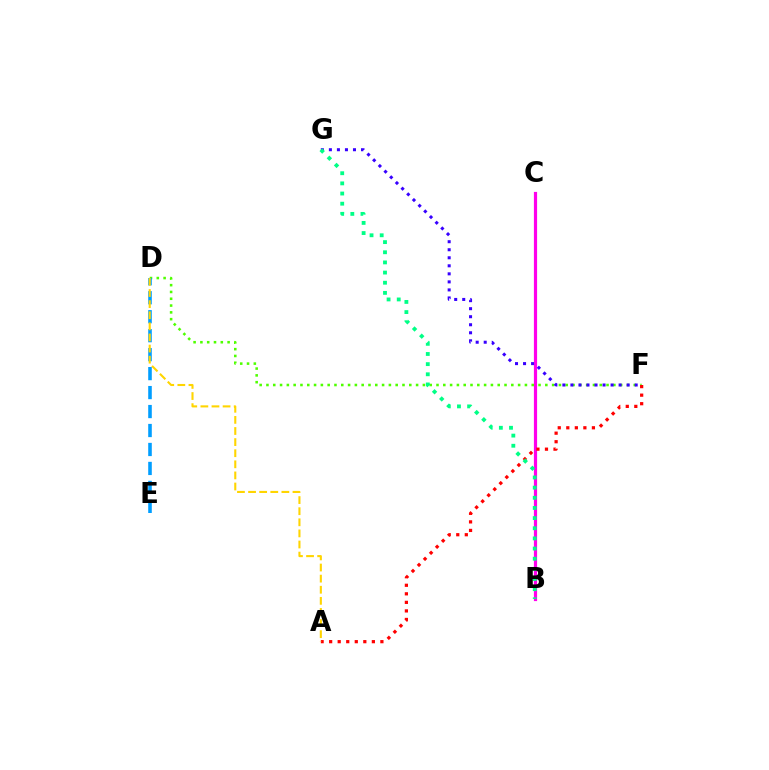{('B', 'C'): [{'color': '#ff00ed', 'line_style': 'solid', 'thickness': 2.3}], ('D', 'F'): [{'color': '#4fff00', 'line_style': 'dotted', 'thickness': 1.85}], ('A', 'F'): [{'color': '#ff0000', 'line_style': 'dotted', 'thickness': 2.32}], ('D', 'E'): [{'color': '#009eff', 'line_style': 'dashed', 'thickness': 2.58}], ('A', 'D'): [{'color': '#ffd500', 'line_style': 'dashed', 'thickness': 1.51}], ('F', 'G'): [{'color': '#3700ff', 'line_style': 'dotted', 'thickness': 2.18}], ('B', 'G'): [{'color': '#00ff86', 'line_style': 'dotted', 'thickness': 2.76}]}